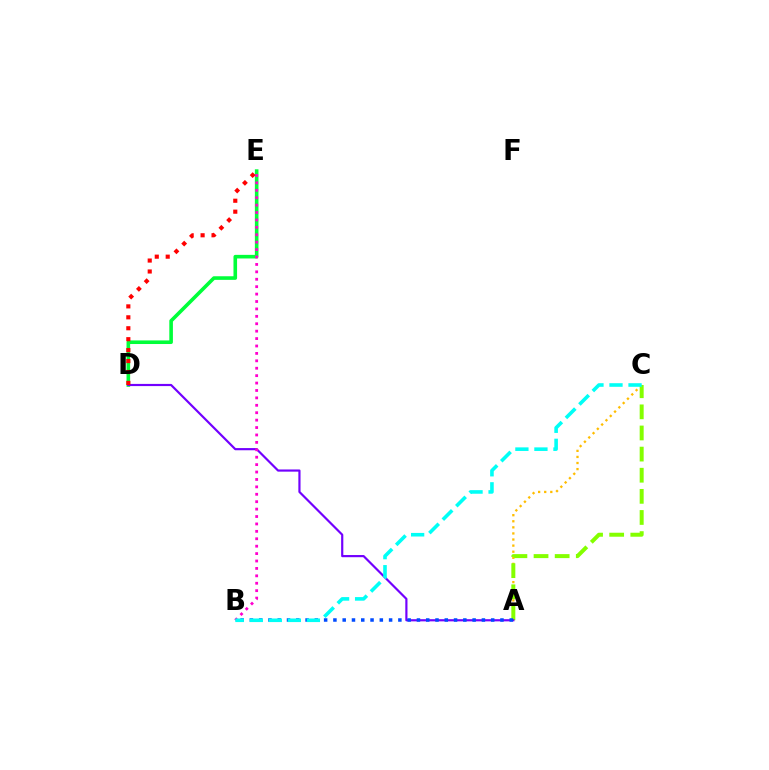{('D', 'E'): [{'color': '#00ff39', 'line_style': 'solid', 'thickness': 2.59}, {'color': '#ff0000', 'line_style': 'dotted', 'thickness': 2.97}], ('A', 'C'): [{'color': '#ffbd00', 'line_style': 'dotted', 'thickness': 1.65}, {'color': '#84ff00', 'line_style': 'dashed', 'thickness': 2.87}], ('A', 'D'): [{'color': '#7200ff', 'line_style': 'solid', 'thickness': 1.57}], ('B', 'E'): [{'color': '#ff00cf', 'line_style': 'dotted', 'thickness': 2.01}], ('A', 'B'): [{'color': '#004bff', 'line_style': 'dotted', 'thickness': 2.52}], ('B', 'C'): [{'color': '#00fff6', 'line_style': 'dashed', 'thickness': 2.59}]}